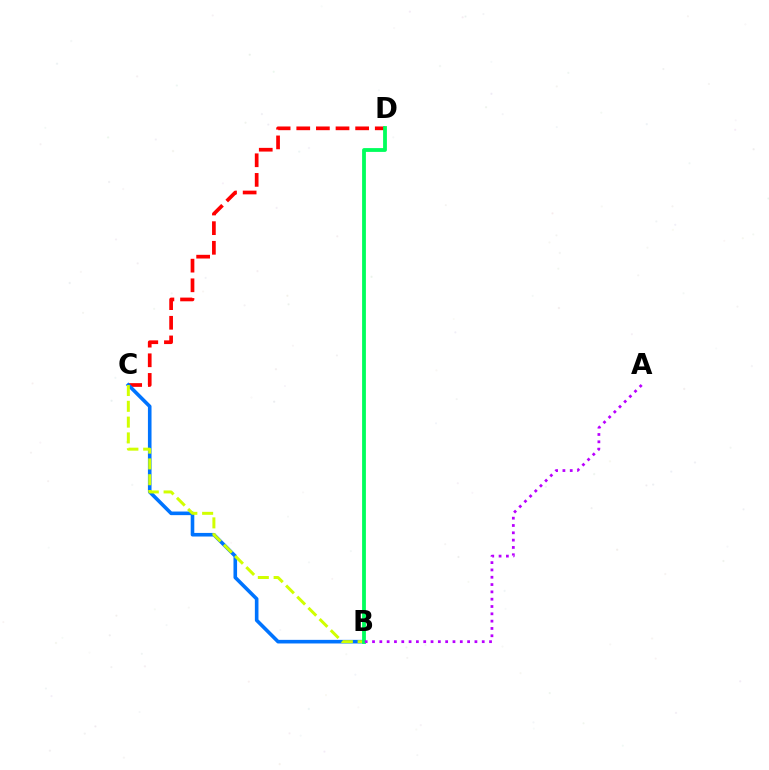{('C', 'D'): [{'color': '#ff0000', 'line_style': 'dashed', 'thickness': 2.67}], ('B', 'C'): [{'color': '#0074ff', 'line_style': 'solid', 'thickness': 2.59}, {'color': '#d1ff00', 'line_style': 'dashed', 'thickness': 2.15}], ('B', 'D'): [{'color': '#00ff5c', 'line_style': 'solid', 'thickness': 2.74}], ('A', 'B'): [{'color': '#b900ff', 'line_style': 'dotted', 'thickness': 1.99}]}